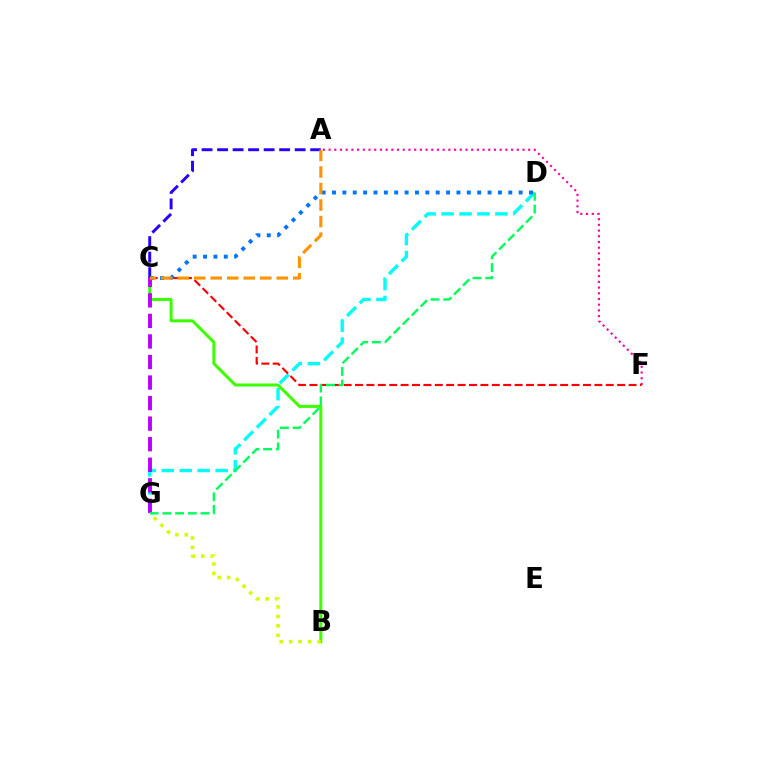{('D', 'G'): [{'color': '#00fff6', 'line_style': 'dashed', 'thickness': 2.44}, {'color': '#00ff5c', 'line_style': 'dashed', 'thickness': 1.73}], ('A', 'F'): [{'color': '#ff00ac', 'line_style': 'dotted', 'thickness': 1.55}], ('C', 'F'): [{'color': '#ff0000', 'line_style': 'dashed', 'thickness': 1.55}], ('B', 'C'): [{'color': '#3dff00', 'line_style': 'solid', 'thickness': 2.17}], ('C', 'D'): [{'color': '#0074ff', 'line_style': 'dotted', 'thickness': 2.82}], ('C', 'G'): [{'color': '#b900ff', 'line_style': 'dashed', 'thickness': 2.79}], ('A', 'C'): [{'color': '#2500ff', 'line_style': 'dashed', 'thickness': 2.11}, {'color': '#ff9400', 'line_style': 'dashed', 'thickness': 2.24}], ('B', 'G'): [{'color': '#d1ff00', 'line_style': 'dotted', 'thickness': 2.57}]}